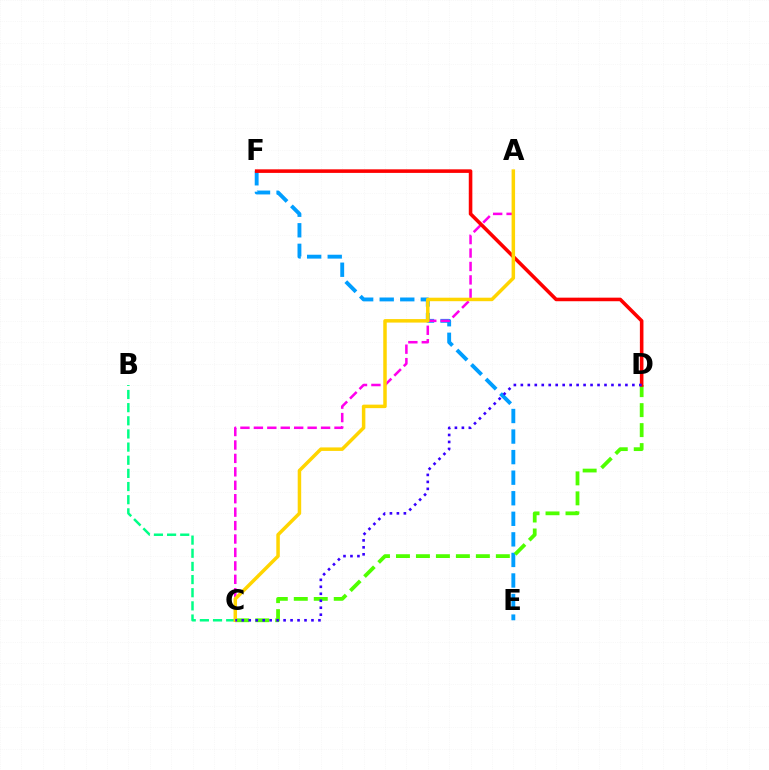{('E', 'F'): [{'color': '#009eff', 'line_style': 'dashed', 'thickness': 2.79}], ('C', 'D'): [{'color': '#4fff00', 'line_style': 'dashed', 'thickness': 2.71}, {'color': '#3700ff', 'line_style': 'dotted', 'thickness': 1.89}], ('A', 'C'): [{'color': '#ff00ed', 'line_style': 'dashed', 'thickness': 1.83}, {'color': '#ffd500', 'line_style': 'solid', 'thickness': 2.52}], ('D', 'F'): [{'color': '#ff0000', 'line_style': 'solid', 'thickness': 2.57}], ('B', 'C'): [{'color': '#00ff86', 'line_style': 'dashed', 'thickness': 1.79}]}